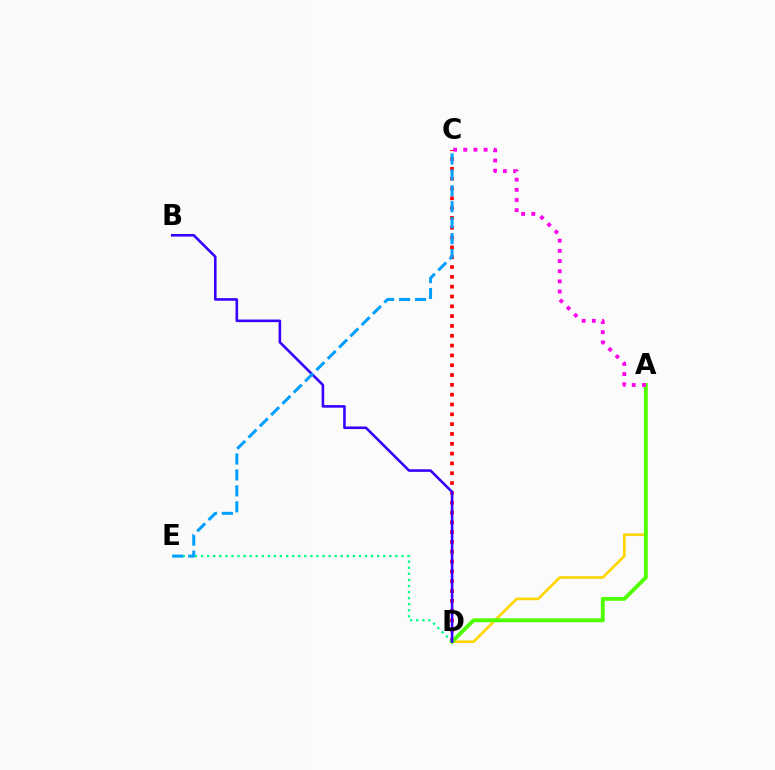{('C', 'D'): [{'color': '#ff0000', 'line_style': 'dotted', 'thickness': 2.67}], ('A', 'D'): [{'color': '#ffd500', 'line_style': 'solid', 'thickness': 1.91}, {'color': '#4fff00', 'line_style': 'solid', 'thickness': 2.79}], ('A', 'C'): [{'color': '#ff00ed', 'line_style': 'dotted', 'thickness': 2.76}], ('D', 'E'): [{'color': '#00ff86', 'line_style': 'dotted', 'thickness': 1.65}], ('B', 'D'): [{'color': '#3700ff', 'line_style': 'solid', 'thickness': 1.86}], ('C', 'E'): [{'color': '#009eff', 'line_style': 'dashed', 'thickness': 2.17}]}